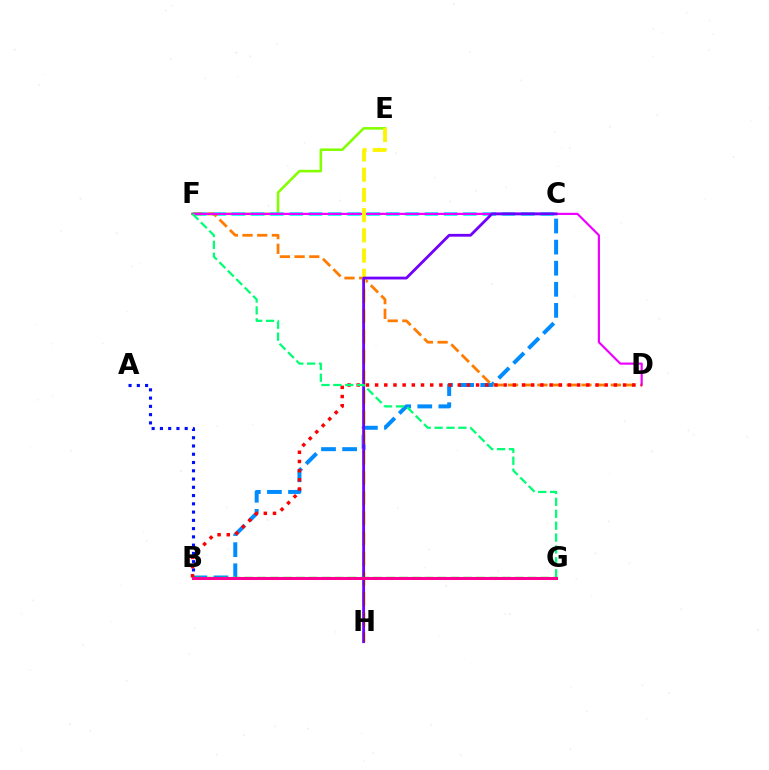{('B', 'C'): [{'color': '#008cff', 'line_style': 'dashed', 'thickness': 2.86}], ('E', 'F'): [{'color': '#84ff00', 'line_style': 'solid', 'thickness': 1.84}], ('C', 'F'): [{'color': '#00fff6', 'line_style': 'dashed', 'thickness': 2.62}], ('D', 'F'): [{'color': '#ff7c00', 'line_style': 'dashed', 'thickness': 2.0}, {'color': '#ee00ff', 'line_style': 'solid', 'thickness': 1.57}], ('A', 'B'): [{'color': '#0010ff', 'line_style': 'dotted', 'thickness': 2.24}], ('E', 'H'): [{'color': '#fcf500', 'line_style': 'dashed', 'thickness': 2.75}], ('B', 'D'): [{'color': '#ff0000', 'line_style': 'dotted', 'thickness': 2.5}], ('C', 'H'): [{'color': '#7200ff', 'line_style': 'solid', 'thickness': 2.02}], ('F', 'G'): [{'color': '#00ff74', 'line_style': 'dashed', 'thickness': 1.62}], ('B', 'G'): [{'color': '#08ff00', 'line_style': 'dashed', 'thickness': 1.75}, {'color': '#ff0094', 'line_style': 'solid', 'thickness': 2.17}]}